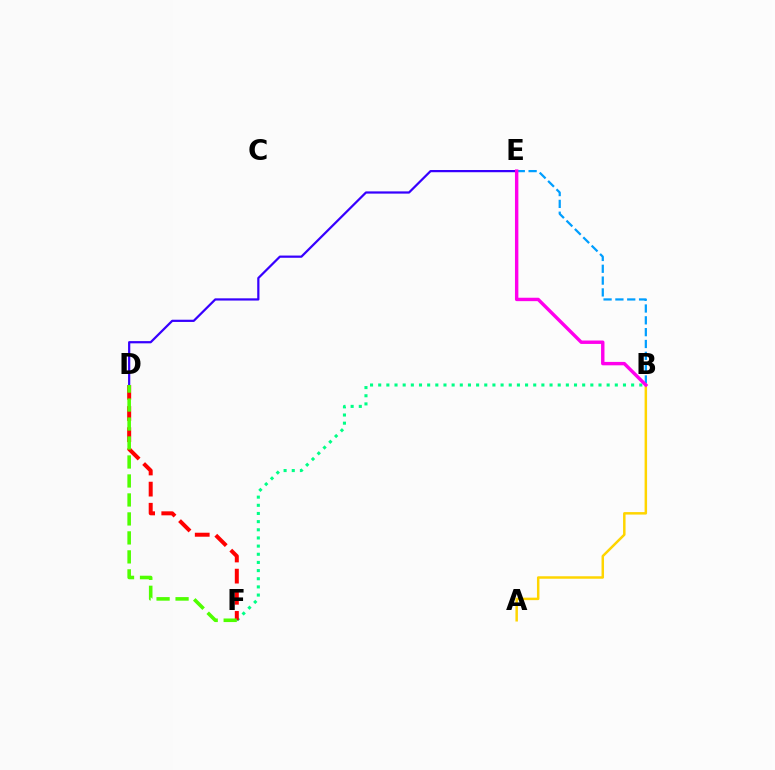{('A', 'B'): [{'color': '#ffd500', 'line_style': 'solid', 'thickness': 1.79}], ('D', 'E'): [{'color': '#3700ff', 'line_style': 'solid', 'thickness': 1.6}], ('B', 'F'): [{'color': '#00ff86', 'line_style': 'dotted', 'thickness': 2.22}], ('B', 'E'): [{'color': '#009eff', 'line_style': 'dashed', 'thickness': 1.61}, {'color': '#ff00ed', 'line_style': 'solid', 'thickness': 2.45}], ('D', 'F'): [{'color': '#ff0000', 'line_style': 'dashed', 'thickness': 2.87}, {'color': '#4fff00', 'line_style': 'dashed', 'thickness': 2.58}]}